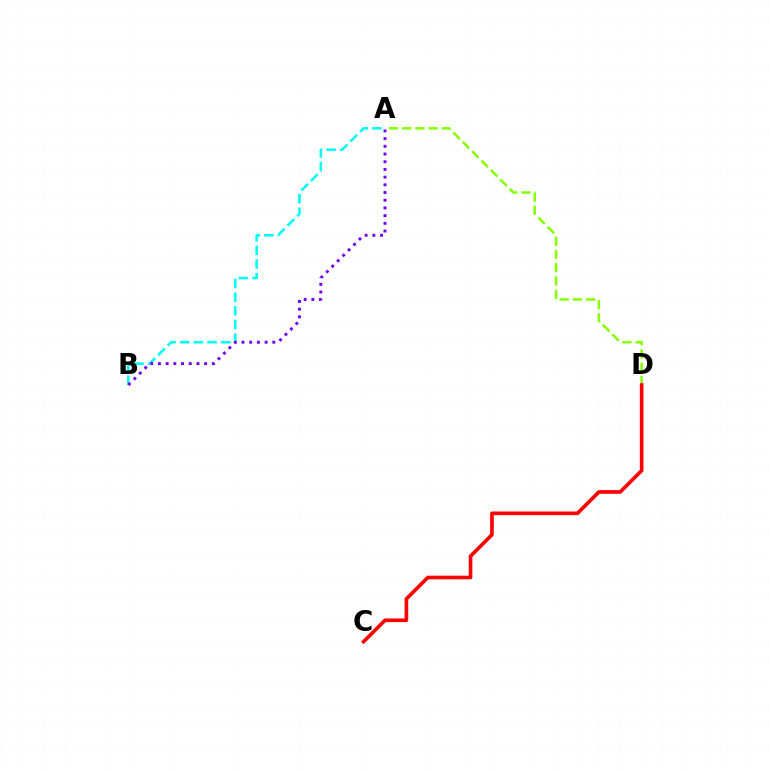{('A', 'B'): [{'color': '#00fff6', 'line_style': 'dashed', 'thickness': 1.85}, {'color': '#7200ff', 'line_style': 'dotted', 'thickness': 2.09}], ('A', 'D'): [{'color': '#84ff00', 'line_style': 'dashed', 'thickness': 1.8}], ('C', 'D'): [{'color': '#ff0000', 'line_style': 'solid', 'thickness': 2.62}]}